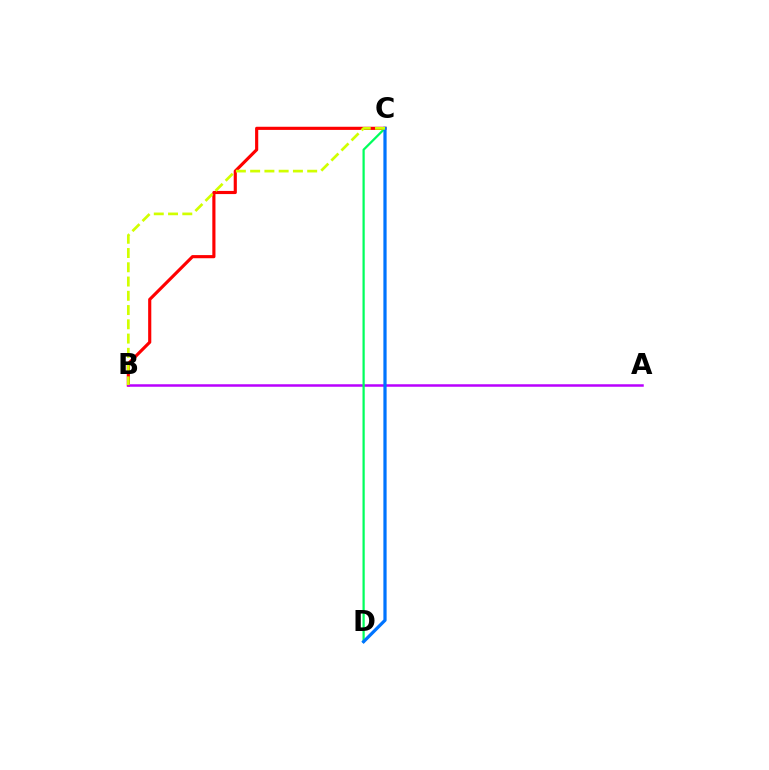{('B', 'C'): [{'color': '#ff0000', 'line_style': 'solid', 'thickness': 2.26}, {'color': '#d1ff00', 'line_style': 'dashed', 'thickness': 1.94}], ('A', 'B'): [{'color': '#b900ff', 'line_style': 'solid', 'thickness': 1.8}], ('C', 'D'): [{'color': '#00ff5c', 'line_style': 'solid', 'thickness': 1.61}, {'color': '#0074ff', 'line_style': 'solid', 'thickness': 2.32}]}